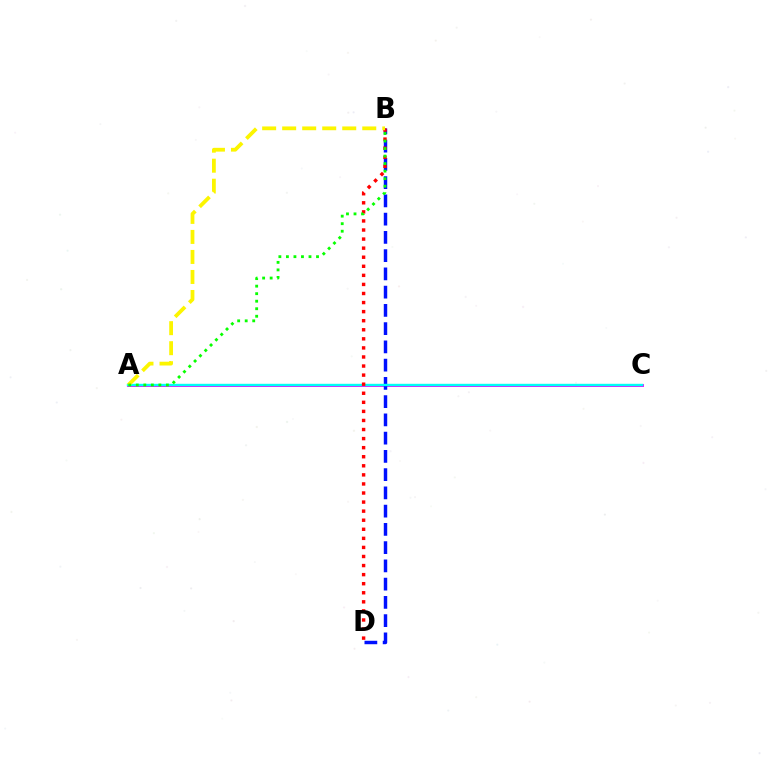{('A', 'C'): [{'color': '#ee00ff', 'line_style': 'solid', 'thickness': 2.07}, {'color': '#00fff6', 'line_style': 'solid', 'thickness': 1.72}], ('B', 'D'): [{'color': '#0010ff', 'line_style': 'dashed', 'thickness': 2.48}, {'color': '#ff0000', 'line_style': 'dotted', 'thickness': 2.46}], ('A', 'B'): [{'color': '#fcf500', 'line_style': 'dashed', 'thickness': 2.72}, {'color': '#08ff00', 'line_style': 'dotted', 'thickness': 2.05}]}